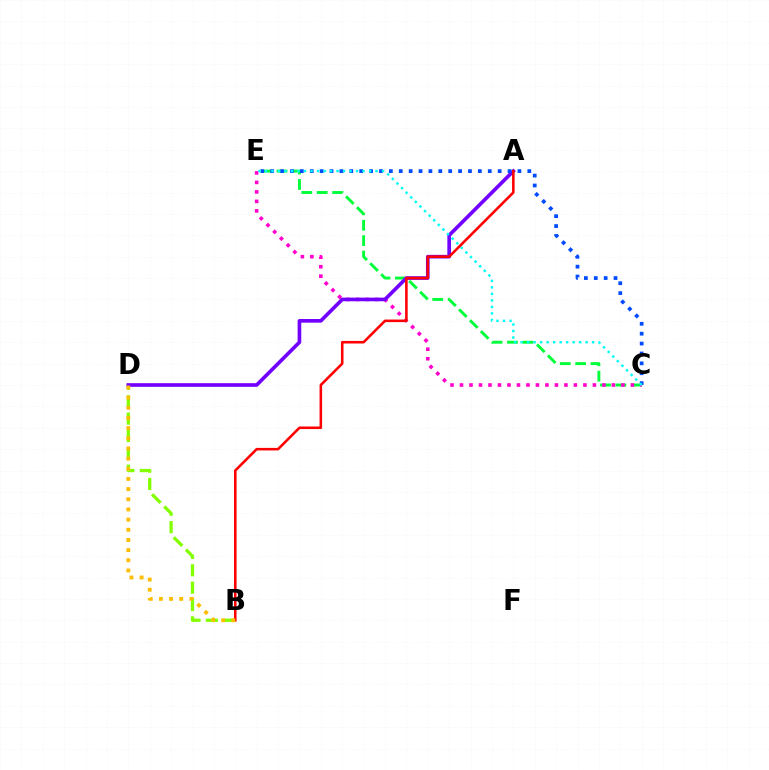{('B', 'D'): [{'color': '#84ff00', 'line_style': 'dashed', 'thickness': 2.36}, {'color': '#ffbd00', 'line_style': 'dotted', 'thickness': 2.76}], ('C', 'E'): [{'color': '#00ff39', 'line_style': 'dashed', 'thickness': 2.09}, {'color': '#ff00cf', 'line_style': 'dotted', 'thickness': 2.58}, {'color': '#004bff', 'line_style': 'dotted', 'thickness': 2.69}, {'color': '#00fff6', 'line_style': 'dotted', 'thickness': 1.77}], ('A', 'D'): [{'color': '#7200ff', 'line_style': 'solid', 'thickness': 2.62}], ('A', 'B'): [{'color': '#ff0000', 'line_style': 'solid', 'thickness': 1.84}]}